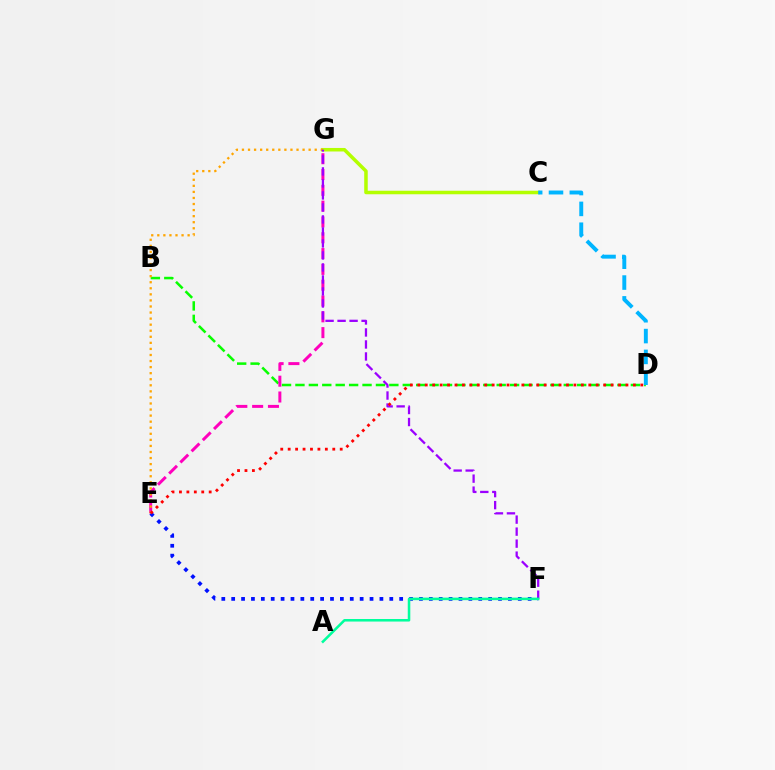{('C', 'G'): [{'color': '#b3ff00', 'line_style': 'solid', 'thickness': 2.53}], ('B', 'D'): [{'color': '#08ff00', 'line_style': 'dashed', 'thickness': 1.82}], ('E', 'G'): [{'color': '#ff00bd', 'line_style': 'dashed', 'thickness': 2.15}, {'color': '#ffa500', 'line_style': 'dotted', 'thickness': 1.65}], ('F', 'G'): [{'color': '#9b00ff', 'line_style': 'dashed', 'thickness': 1.63}], ('E', 'F'): [{'color': '#0010ff', 'line_style': 'dotted', 'thickness': 2.68}], ('D', 'E'): [{'color': '#ff0000', 'line_style': 'dotted', 'thickness': 2.02}], ('A', 'F'): [{'color': '#00ff9d', 'line_style': 'solid', 'thickness': 1.84}], ('C', 'D'): [{'color': '#00b5ff', 'line_style': 'dashed', 'thickness': 2.83}]}